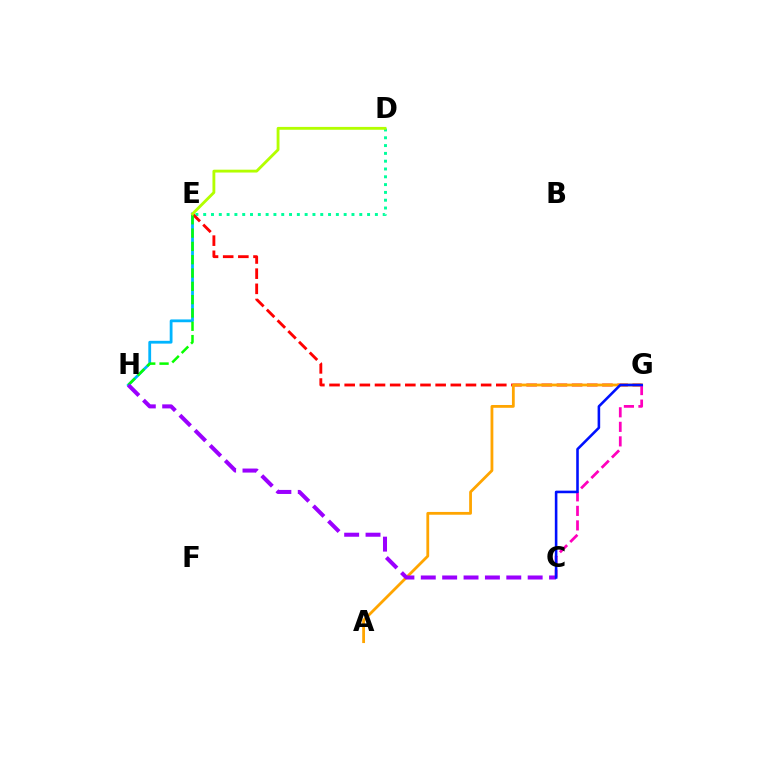{('E', 'H'): [{'color': '#00b5ff', 'line_style': 'solid', 'thickness': 2.02}, {'color': '#08ff00', 'line_style': 'dashed', 'thickness': 1.81}], ('D', 'E'): [{'color': '#00ff9d', 'line_style': 'dotted', 'thickness': 2.12}, {'color': '#b3ff00', 'line_style': 'solid', 'thickness': 2.05}], ('E', 'G'): [{'color': '#ff0000', 'line_style': 'dashed', 'thickness': 2.06}], ('A', 'G'): [{'color': '#ffa500', 'line_style': 'solid', 'thickness': 2.01}], ('C', 'G'): [{'color': '#ff00bd', 'line_style': 'dashed', 'thickness': 1.97}, {'color': '#0010ff', 'line_style': 'solid', 'thickness': 1.86}], ('C', 'H'): [{'color': '#9b00ff', 'line_style': 'dashed', 'thickness': 2.9}]}